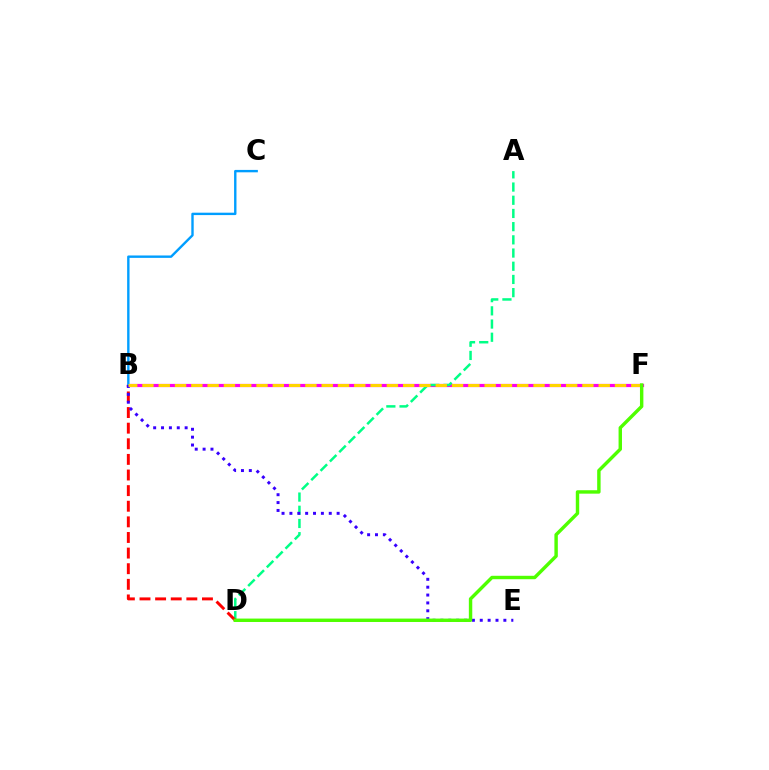{('B', 'F'): [{'color': '#ff00ed', 'line_style': 'solid', 'thickness': 2.3}, {'color': '#ffd500', 'line_style': 'dashed', 'thickness': 2.21}], ('A', 'D'): [{'color': '#00ff86', 'line_style': 'dashed', 'thickness': 1.79}], ('B', 'C'): [{'color': '#009eff', 'line_style': 'solid', 'thickness': 1.72}], ('B', 'D'): [{'color': '#ff0000', 'line_style': 'dashed', 'thickness': 2.12}], ('B', 'E'): [{'color': '#3700ff', 'line_style': 'dotted', 'thickness': 2.14}], ('D', 'F'): [{'color': '#4fff00', 'line_style': 'solid', 'thickness': 2.46}]}